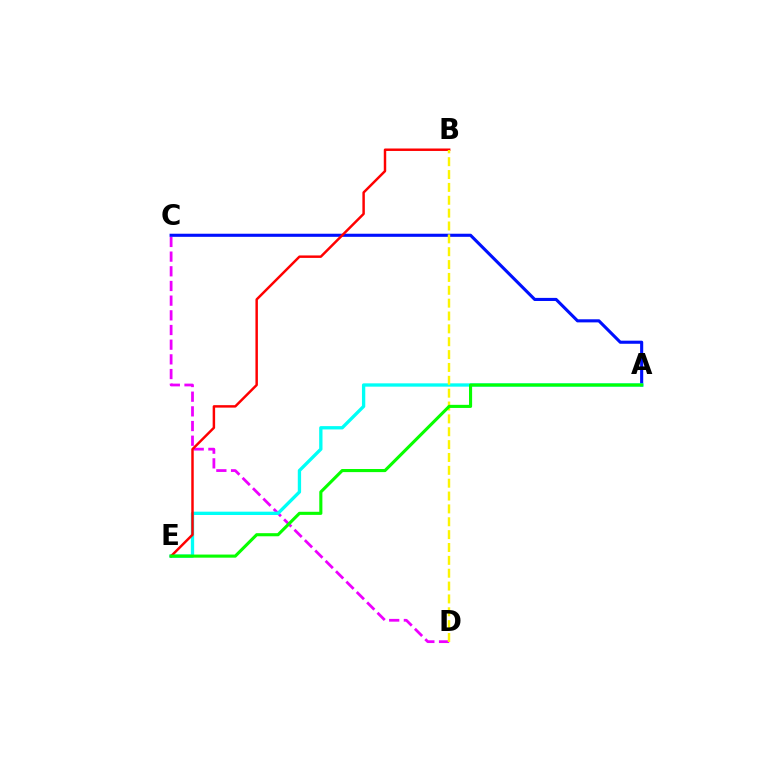{('C', 'D'): [{'color': '#ee00ff', 'line_style': 'dashed', 'thickness': 1.99}], ('A', 'C'): [{'color': '#0010ff', 'line_style': 'solid', 'thickness': 2.23}], ('A', 'E'): [{'color': '#00fff6', 'line_style': 'solid', 'thickness': 2.39}, {'color': '#08ff00', 'line_style': 'solid', 'thickness': 2.23}], ('B', 'E'): [{'color': '#ff0000', 'line_style': 'solid', 'thickness': 1.77}], ('B', 'D'): [{'color': '#fcf500', 'line_style': 'dashed', 'thickness': 1.75}]}